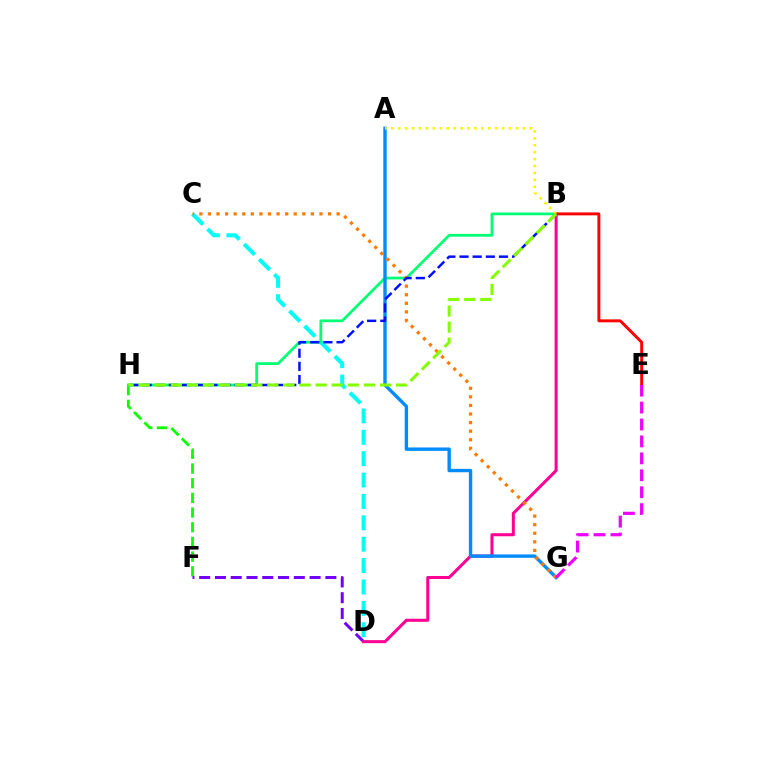{('F', 'H'): [{'color': '#08ff00', 'line_style': 'dashed', 'thickness': 2.0}], ('C', 'D'): [{'color': '#00fff6', 'line_style': 'dashed', 'thickness': 2.9}], ('B', 'H'): [{'color': '#00ff74', 'line_style': 'solid', 'thickness': 2.0}, {'color': '#0010ff', 'line_style': 'dashed', 'thickness': 1.79}, {'color': '#84ff00', 'line_style': 'dashed', 'thickness': 2.19}], ('D', 'F'): [{'color': '#7200ff', 'line_style': 'dashed', 'thickness': 2.14}], ('B', 'D'): [{'color': '#ff0094', 'line_style': 'solid', 'thickness': 2.19}], ('B', 'E'): [{'color': '#ff0000', 'line_style': 'solid', 'thickness': 2.11}], ('A', 'G'): [{'color': '#008cff', 'line_style': 'solid', 'thickness': 2.44}], ('A', 'B'): [{'color': '#fcf500', 'line_style': 'dotted', 'thickness': 1.88}], ('C', 'G'): [{'color': '#ff7c00', 'line_style': 'dotted', 'thickness': 2.33}], ('E', 'G'): [{'color': '#ee00ff', 'line_style': 'dashed', 'thickness': 2.3}]}